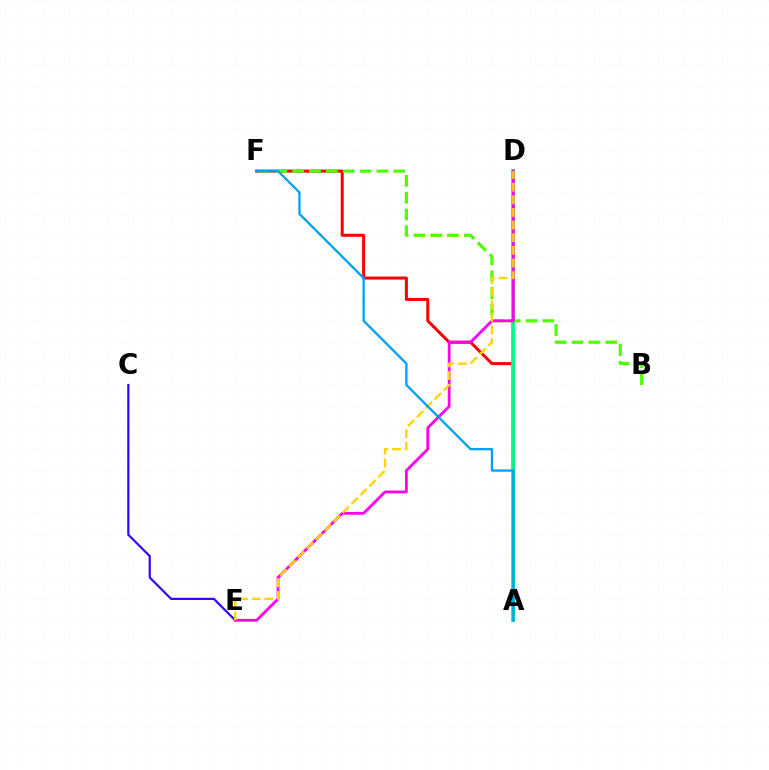{('A', 'F'): [{'color': '#ff0000', 'line_style': 'solid', 'thickness': 2.17}, {'color': '#009eff', 'line_style': 'solid', 'thickness': 1.66}], ('C', 'E'): [{'color': '#3700ff', 'line_style': 'solid', 'thickness': 1.57}], ('A', 'D'): [{'color': '#00ff86', 'line_style': 'solid', 'thickness': 2.73}], ('B', 'F'): [{'color': '#4fff00', 'line_style': 'dashed', 'thickness': 2.29}], ('D', 'E'): [{'color': '#ff00ed', 'line_style': 'solid', 'thickness': 2.0}, {'color': '#ffd500', 'line_style': 'dashed', 'thickness': 1.72}]}